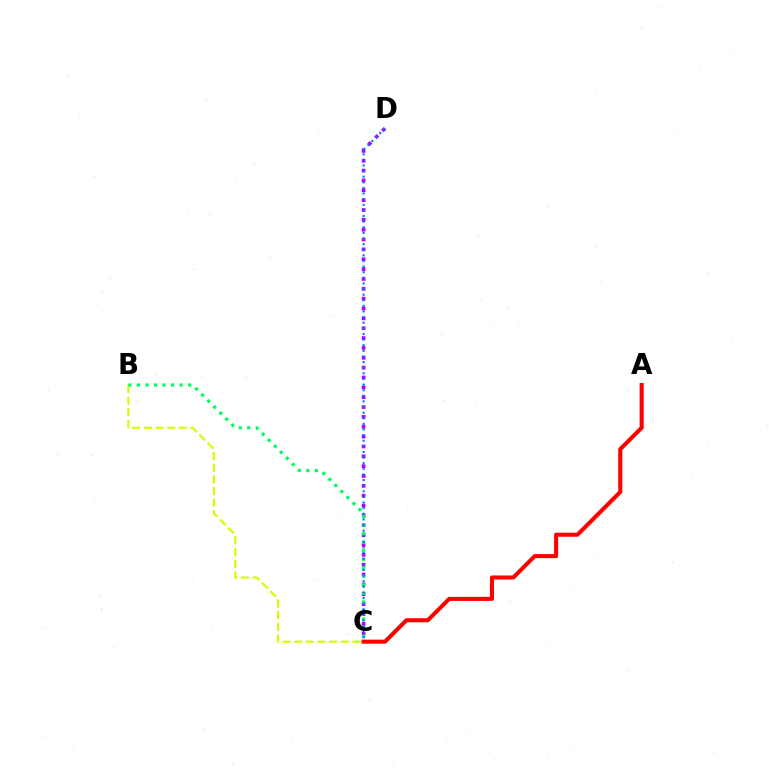{('C', 'D'): [{'color': '#b900ff', 'line_style': 'dotted', 'thickness': 2.68}, {'color': '#0074ff', 'line_style': 'dotted', 'thickness': 1.53}], ('A', 'C'): [{'color': '#ff0000', 'line_style': 'solid', 'thickness': 2.93}], ('B', 'C'): [{'color': '#d1ff00', 'line_style': 'dashed', 'thickness': 1.58}, {'color': '#00ff5c', 'line_style': 'dotted', 'thickness': 2.32}]}